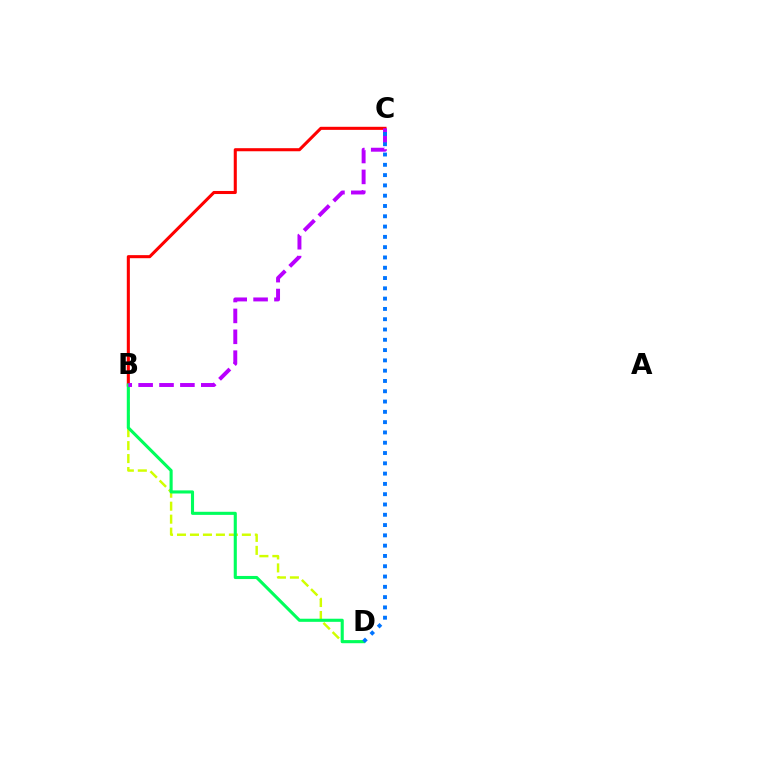{('B', 'C'): [{'color': '#ff0000', 'line_style': 'solid', 'thickness': 2.21}, {'color': '#b900ff', 'line_style': 'dashed', 'thickness': 2.84}], ('B', 'D'): [{'color': '#d1ff00', 'line_style': 'dashed', 'thickness': 1.76}, {'color': '#00ff5c', 'line_style': 'solid', 'thickness': 2.23}], ('C', 'D'): [{'color': '#0074ff', 'line_style': 'dotted', 'thickness': 2.8}]}